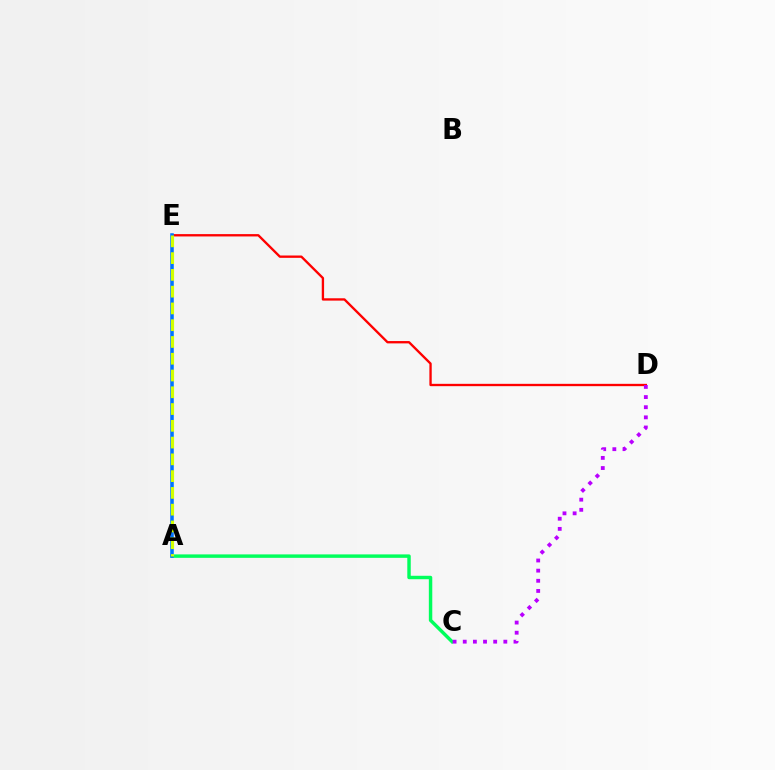{('D', 'E'): [{'color': '#ff0000', 'line_style': 'solid', 'thickness': 1.68}], ('A', 'C'): [{'color': '#00ff5c', 'line_style': 'solid', 'thickness': 2.48}], ('A', 'E'): [{'color': '#0074ff', 'line_style': 'solid', 'thickness': 2.55}, {'color': '#d1ff00', 'line_style': 'dashed', 'thickness': 2.28}], ('C', 'D'): [{'color': '#b900ff', 'line_style': 'dotted', 'thickness': 2.76}]}